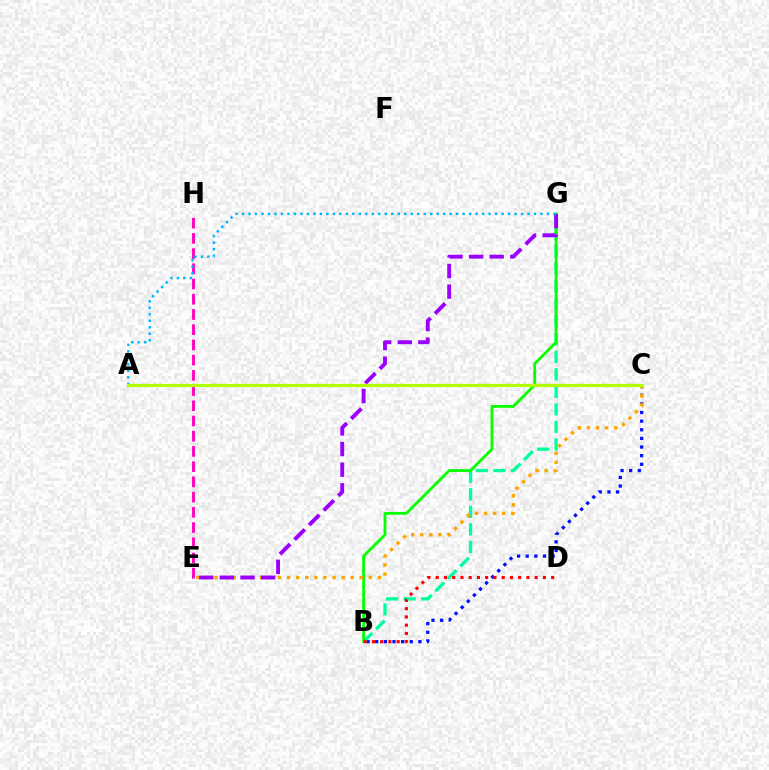{('B', 'C'): [{'color': '#0010ff', 'line_style': 'dotted', 'thickness': 2.34}], ('E', 'H'): [{'color': '#ff00bd', 'line_style': 'dashed', 'thickness': 2.07}], ('B', 'G'): [{'color': '#00ff9d', 'line_style': 'dashed', 'thickness': 2.38}, {'color': '#08ff00', 'line_style': 'solid', 'thickness': 2.02}], ('C', 'E'): [{'color': '#ffa500', 'line_style': 'dotted', 'thickness': 2.47}], ('E', 'G'): [{'color': '#9b00ff', 'line_style': 'dashed', 'thickness': 2.8}], ('B', 'D'): [{'color': '#ff0000', 'line_style': 'dotted', 'thickness': 2.24}], ('A', 'G'): [{'color': '#00b5ff', 'line_style': 'dotted', 'thickness': 1.76}], ('A', 'C'): [{'color': '#b3ff00', 'line_style': 'solid', 'thickness': 2.32}]}